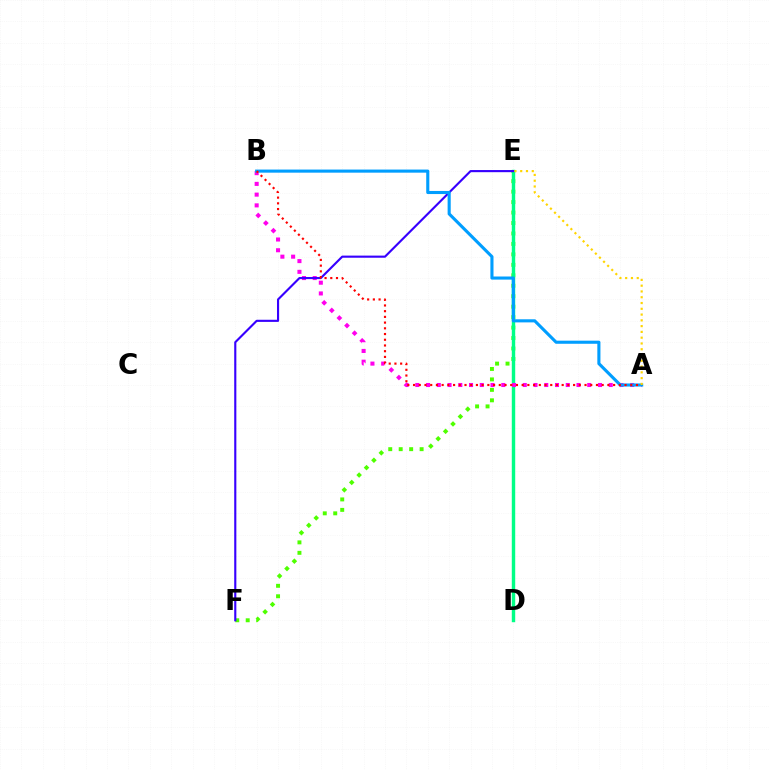{('E', 'F'): [{'color': '#4fff00', 'line_style': 'dotted', 'thickness': 2.84}, {'color': '#3700ff', 'line_style': 'solid', 'thickness': 1.54}], ('D', 'E'): [{'color': '#00ff86', 'line_style': 'solid', 'thickness': 2.46}], ('A', 'B'): [{'color': '#ff00ed', 'line_style': 'dotted', 'thickness': 2.92}, {'color': '#009eff', 'line_style': 'solid', 'thickness': 2.23}, {'color': '#ff0000', 'line_style': 'dotted', 'thickness': 1.55}], ('A', 'E'): [{'color': '#ffd500', 'line_style': 'dotted', 'thickness': 1.57}]}